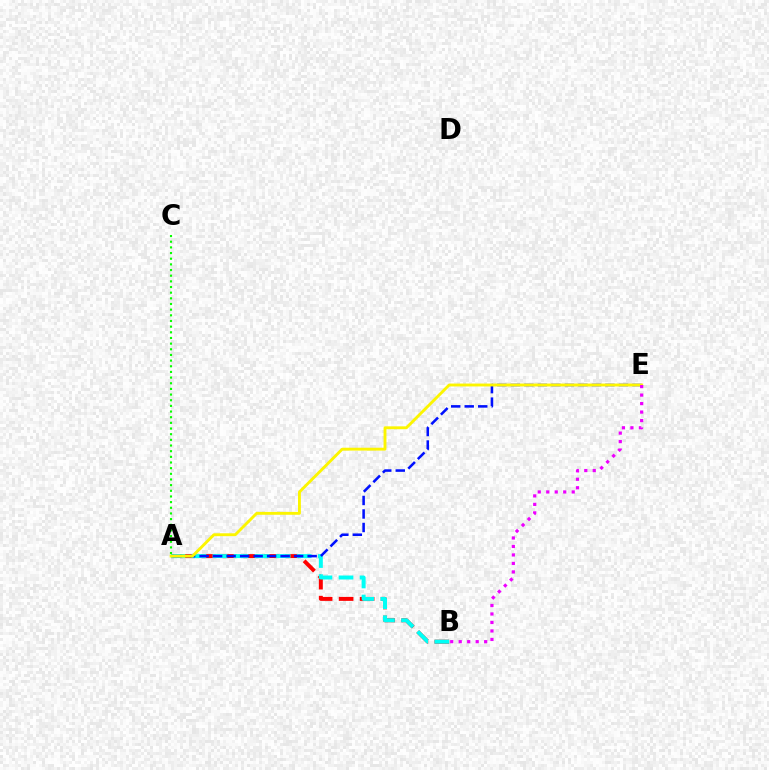{('A', 'B'): [{'color': '#ff0000', 'line_style': 'dashed', 'thickness': 2.85}, {'color': '#00fff6', 'line_style': 'dashed', 'thickness': 2.86}], ('A', 'E'): [{'color': '#0010ff', 'line_style': 'dashed', 'thickness': 1.84}, {'color': '#fcf500', 'line_style': 'solid', 'thickness': 2.07}], ('A', 'C'): [{'color': '#08ff00', 'line_style': 'dotted', 'thickness': 1.54}], ('B', 'E'): [{'color': '#ee00ff', 'line_style': 'dotted', 'thickness': 2.31}]}